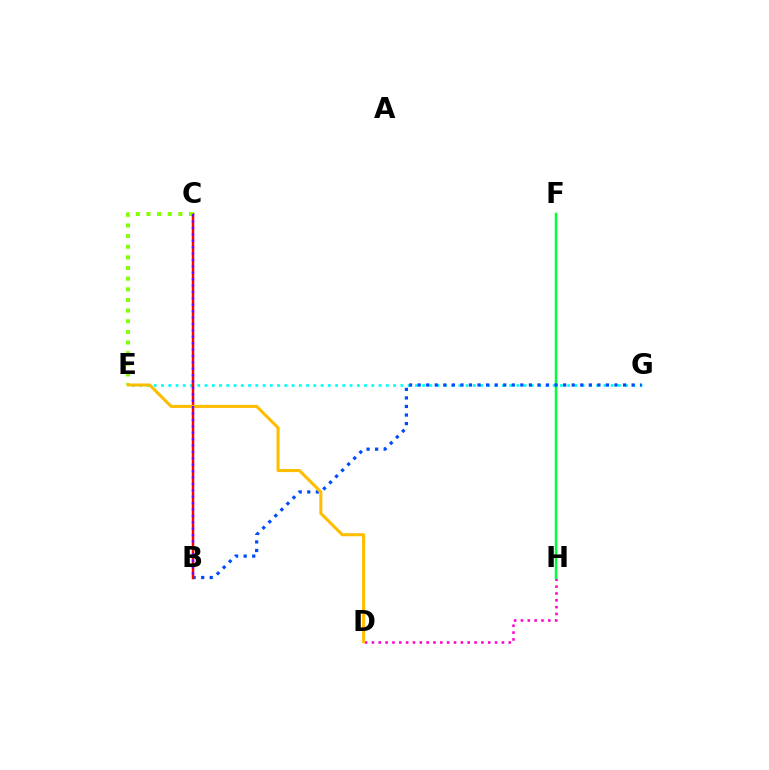{('D', 'H'): [{'color': '#ff00cf', 'line_style': 'dotted', 'thickness': 1.86}], ('F', 'H'): [{'color': '#00ff39', 'line_style': 'solid', 'thickness': 1.79}], ('E', 'G'): [{'color': '#00fff6', 'line_style': 'dotted', 'thickness': 1.97}], ('B', 'G'): [{'color': '#004bff', 'line_style': 'dotted', 'thickness': 2.33}], ('B', 'C'): [{'color': '#ff0000', 'line_style': 'solid', 'thickness': 1.78}, {'color': '#7200ff', 'line_style': 'dotted', 'thickness': 1.74}], ('C', 'E'): [{'color': '#84ff00', 'line_style': 'dotted', 'thickness': 2.89}], ('D', 'E'): [{'color': '#ffbd00', 'line_style': 'solid', 'thickness': 2.2}]}